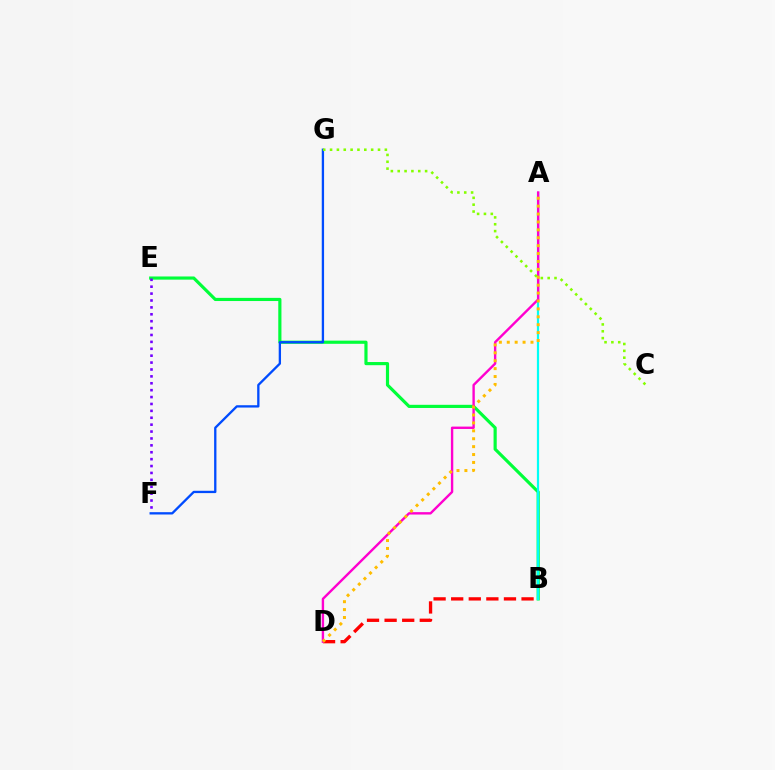{('B', 'E'): [{'color': '#00ff39', 'line_style': 'solid', 'thickness': 2.28}], ('B', 'D'): [{'color': '#ff0000', 'line_style': 'dashed', 'thickness': 2.39}], ('E', 'F'): [{'color': '#7200ff', 'line_style': 'dotted', 'thickness': 1.87}], ('A', 'B'): [{'color': '#00fff6', 'line_style': 'solid', 'thickness': 1.59}], ('A', 'D'): [{'color': '#ff00cf', 'line_style': 'solid', 'thickness': 1.72}, {'color': '#ffbd00', 'line_style': 'dotted', 'thickness': 2.15}], ('F', 'G'): [{'color': '#004bff', 'line_style': 'solid', 'thickness': 1.67}], ('C', 'G'): [{'color': '#84ff00', 'line_style': 'dotted', 'thickness': 1.86}]}